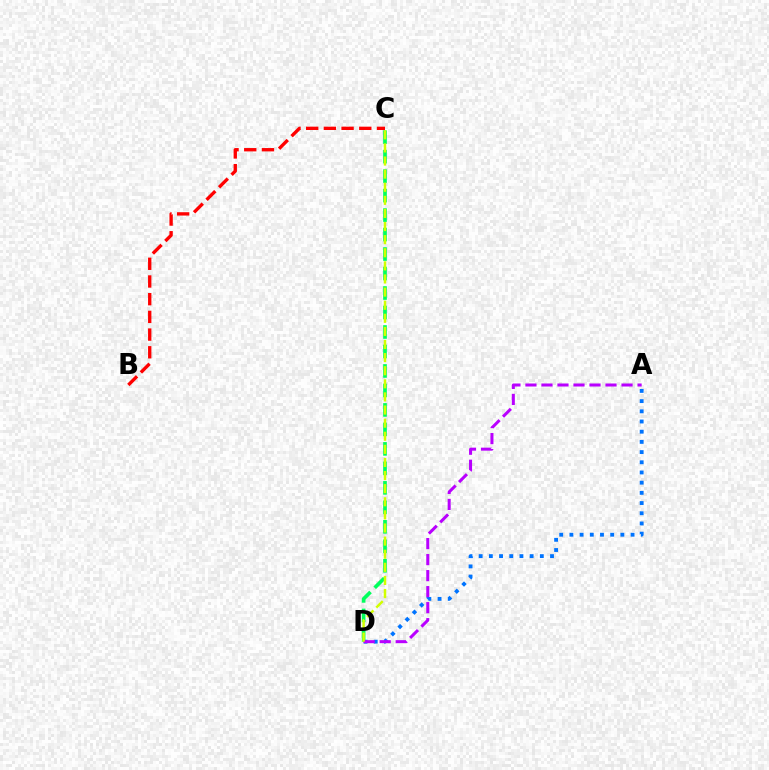{('A', 'D'): [{'color': '#0074ff', 'line_style': 'dotted', 'thickness': 2.77}, {'color': '#b900ff', 'line_style': 'dashed', 'thickness': 2.18}], ('C', 'D'): [{'color': '#00ff5c', 'line_style': 'dashed', 'thickness': 2.65}, {'color': '#d1ff00', 'line_style': 'dashed', 'thickness': 1.78}], ('B', 'C'): [{'color': '#ff0000', 'line_style': 'dashed', 'thickness': 2.4}]}